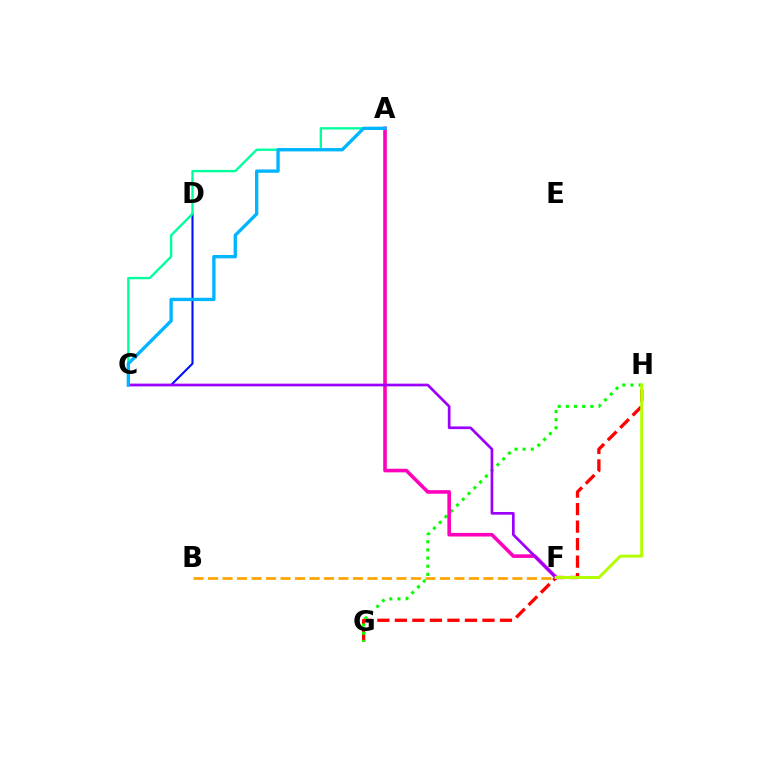{('C', 'D'): [{'color': '#0010ff', 'line_style': 'solid', 'thickness': 1.51}], ('G', 'H'): [{'color': '#ff0000', 'line_style': 'dashed', 'thickness': 2.38}, {'color': '#08ff00', 'line_style': 'dotted', 'thickness': 2.22}], ('A', 'C'): [{'color': '#00ff9d', 'line_style': 'solid', 'thickness': 1.71}, {'color': '#00b5ff', 'line_style': 'solid', 'thickness': 2.4}], ('B', 'F'): [{'color': '#ffa500', 'line_style': 'dashed', 'thickness': 1.97}], ('A', 'F'): [{'color': '#ff00bd', 'line_style': 'solid', 'thickness': 2.59}], ('C', 'F'): [{'color': '#9b00ff', 'line_style': 'solid', 'thickness': 1.94}], ('F', 'H'): [{'color': '#b3ff00', 'line_style': 'solid', 'thickness': 2.12}]}